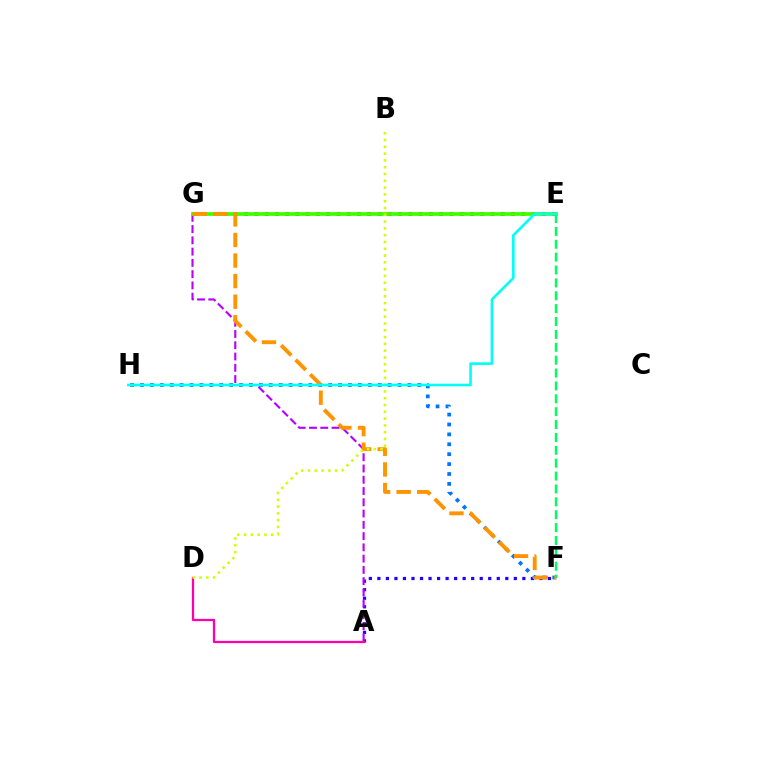{('A', 'F'): [{'color': '#2500ff', 'line_style': 'dotted', 'thickness': 2.32}], ('F', 'H'): [{'color': '#0074ff', 'line_style': 'dotted', 'thickness': 2.69}], ('A', 'G'): [{'color': '#b900ff', 'line_style': 'dashed', 'thickness': 1.53}], ('E', 'G'): [{'color': '#ff0000', 'line_style': 'dotted', 'thickness': 2.79}, {'color': '#3dff00', 'line_style': 'solid', 'thickness': 2.68}], ('A', 'D'): [{'color': '#ff00ac', 'line_style': 'solid', 'thickness': 1.64}], ('F', 'G'): [{'color': '#ff9400', 'line_style': 'dashed', 'thickness': 2.79}], ('B', 'D'): [{'color': '#d1ff00', 'line_style': 'dotted', 'thickness': 1.85}], ('E', 'F'): [{'color': '#00ff5c', 'line_style': 'dashed', 'thickness': 1.75}], ('E', 'H'): [{'color': '#00fff6', 'line_style': 'solid', 'thickness': 1.88}]}